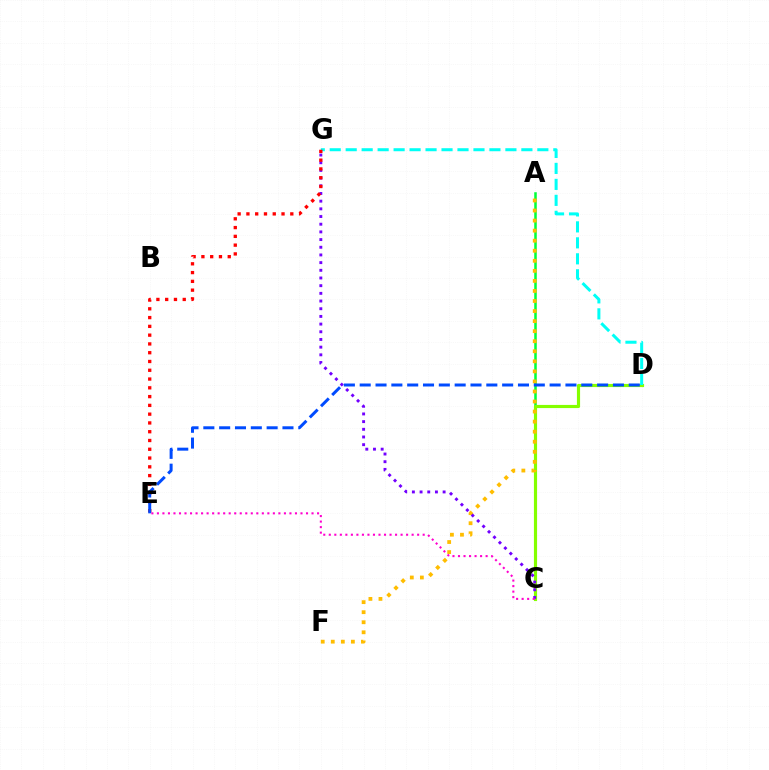{('A', 'C'): [{'color': '#00ff39', 'line_style': 'solid', 'thickness': 1.82}], ('C', 'D'): [{'color': '#84ff00', 'line_style': 'solid', 'thickness': 2.27}], ('A', 'F'): [{'color': '#ffbd00', 'line_style': 'dotted', 'thickness': 2.73}], ('C', 'G'): [{'color': '#7200ff', 'line_style': 'dotted', 'thickness': 2.09}], ('D', 'G'): [{'color': '#00fff6', 'line_style': 'dashed', 'thickness': 2.17}], ('E', 'G'): [{'color': '#ff0000', 'line_style': 'dotted', 'thickness': 2.39}], ('D', 'E'): [{'color': '#004bff', 'line_style': 'dashed', 'thickness': 2.15}], ('C', 'E'): [{'color': '#ff00cf', 'line_style': 'dotted', 'thickness': 1.5}]}